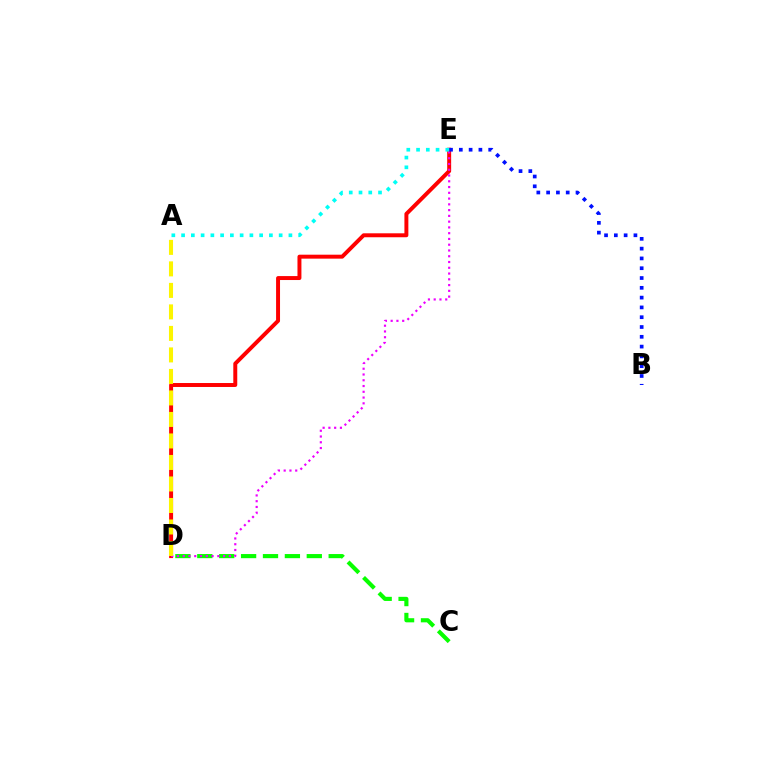{('C', 'D'): [{'color': '#08ff00', 'line_style': 'dashed', 'thickness': 2.97}], ('D', 'E'): [{'color': '#ff0000', 'line_style': 'solid', 'thickness': 2.85}, {'color': '#ee00ff', 'line_style': 'dotted', 'thickness': 1.57}], ('B', 'E'): [{'color': '#0010ff', 'line_style': 'dotted', 'thickness': 2.66}], ('A', 'E'): [{'color': '#00fff6', 'line_style': 'dotted', 'thickness': 2.65}], ('A', 'D'): [{'color': '#fcf500', 'line_style': 'dashed', 'thickness': 2.92}]}